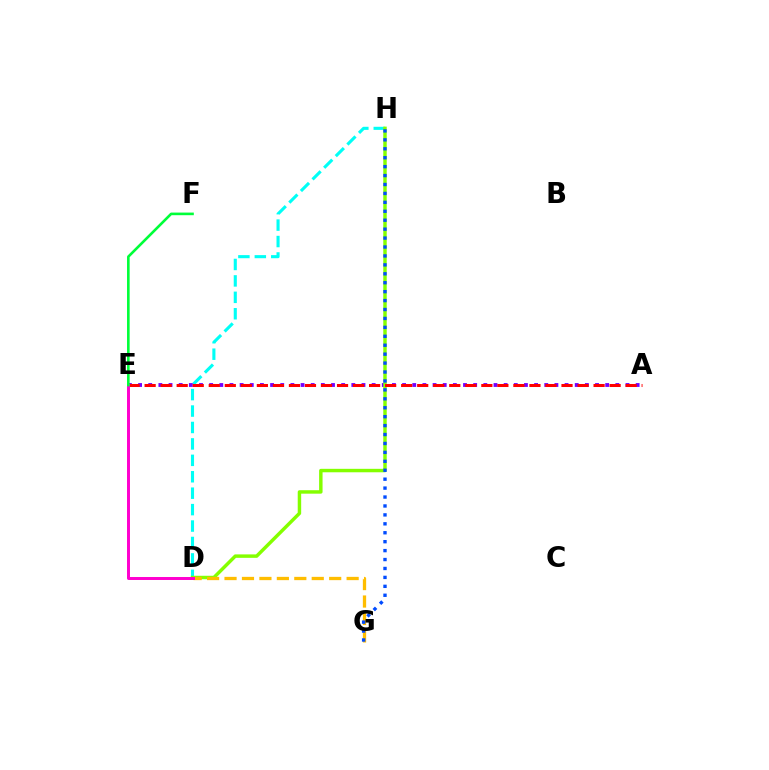{('D', 'H'): [{'color': '#00fff6', 'line_style': 'dashed', 'thickness': 2.23}, {'color': '#84ff00', 'line_style': 'solid', 'thickness': 2.49}], ('A', 'E'): [{'color': '#7200ff', 'line_style': 'dotted', 'thickness': 2.76}, {'color': '#ff0000', 'line_style': 'dashed', 'thickness': 2.18}], ('D', 'G'): [{'color': '#ffbd00', 'line_style': 'dashed', 'thickness': 2.37}], ('G', 'H'): [{'color': '#004bff', 'line_style': 'dotted', 'thickness': 2.43}], ('D', 'E'): [{'color': '#ff00cf', 'line_style': 'solid', 'thickness': 2.14}], ('E', 'F'): [{'color': '#00ff39', 'line_style': 'solid', 'thickness': 1.89}]}